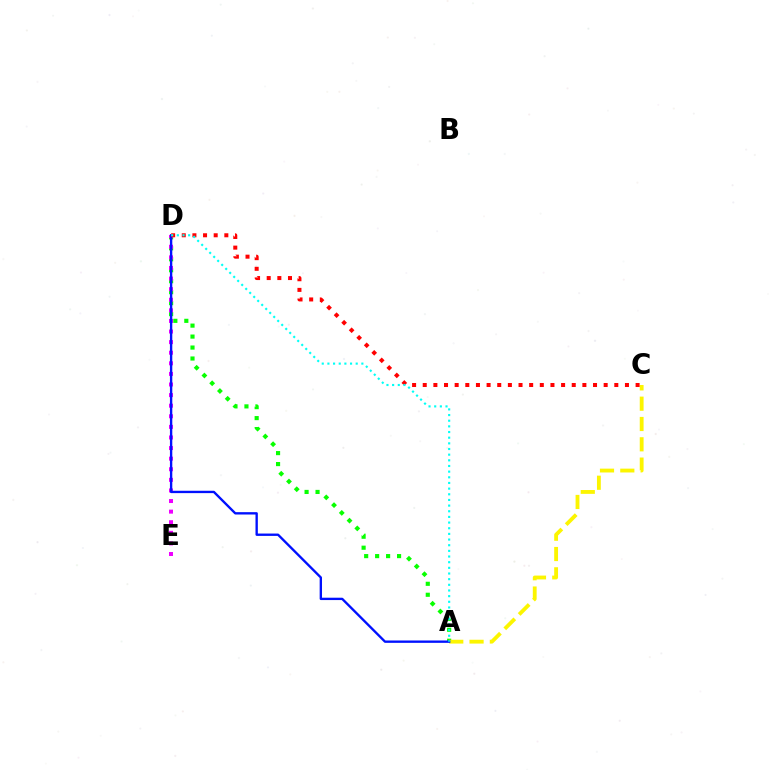{('A', 'D'): [{'color': '#08ff00', 'line_style': 'dotted', 'thickness': 2.98}, {'color': '#0010ff', 'line_style': 'solid', 'thickness': 1.7}, {'color': '#00fff6', 'line_style': 'dotted', 'thickness': 1.54}], ('D', 'E'): [{'color': '#ee00ff', 'line_style': 'dotted', 'thickness': 2.88}], ('A', 'C'): [{'color': '#fcf500', 'line_style': 'dashed', 'thickness': 2.76}], ('C', 'D'): [{'color': '#ff0000', 'line_style': 'dotted', 'thickness': 2.89}]}